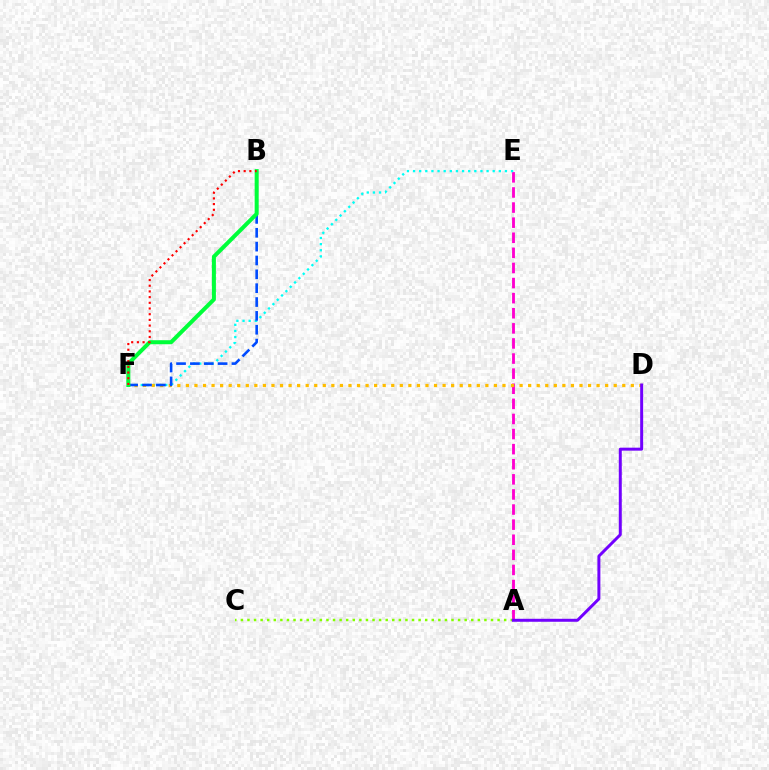{('A', 'E'): [{'color': '#ff00cf', 'line_style': 'dashed', 'thickness': 2.05}], ('E', 'F'): [{'color': '#00fff6', 'line_style': 'dotted', 'thickness': 1.66}], ('A', 'C'): [{'color': '#84ff00', 'line_style': 'dotted', 'thickness': 1.79}], ('D', 'F'): [{'color': '#ffbd00', 'line_style': 'dotted', 'thickness': 2.32}], ('B', 'F'): [{'color': '#004bff', 'line_style': 'dashed', 'thickness': 1.88}, {'color': '#00ff39', 'line_style': 'solid', 'thickness': 2.9}, {'color': '#ff0000', 'line_style': 'dotted', 'thickness': 1.55}], ('A', 'D'): [{'color': '#7200ff', 'line_style': 'solid', 'thickness': 2.15}]}